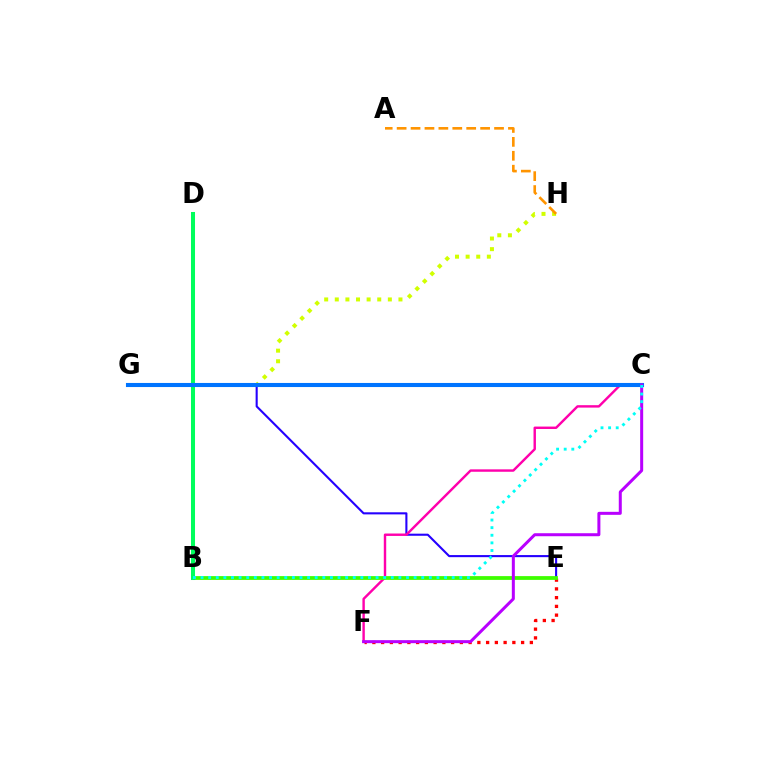{('G', 'H'): [{'color': '#d1ff00', 'line_style': 'dotted', 'thickness': 2.88}], ('E', 'G'): [{'color': '#2500ff', 'line_style': 'solid', 'thickness': 1.51}], ('C', 'F'): [{'color': '#ff00ac', 'line_style': 'solid', 'thickness': 1.74}, {'color': '#b900ff', 'line_style': 'solid', 'thickness': 2.17}], ('E', 'F'): [{'color': '#ff0000', 'line_style': 'dotted', 'thickness': 2.38}], ('B', 'E'): [{'color': '#3dff00', 'line_style': 'solid', 'thickness': 2.72}], ('B', 'D'): [{'color': '#00ff5c', 'line_style': 'solid', 'thickness': 2.9}], ('C', 'G'): [{'color': '#0074ff', 'line_style': 'solid', 'thickness': 2.94}], ('A', 'H'): [{'color': '#ff9400', 'line_style': 'dashed', 'thickness': 1.89}], ('B', 'C'): [{'color': '#00fff6', 'line_style': 'dotted', 'thickness': 2.07}]}